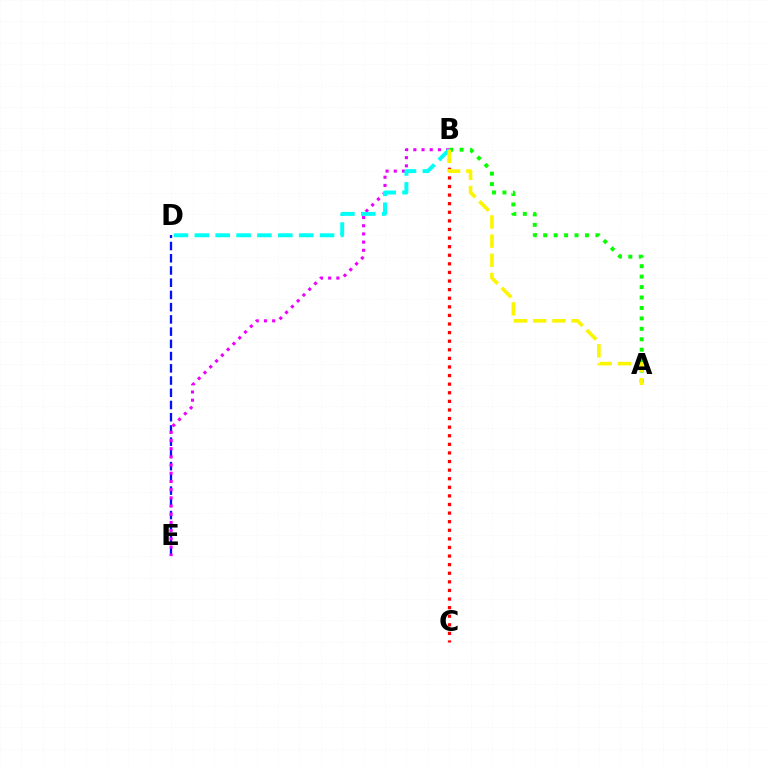{('D', 'E'): [{'color': '#0010ff', 'line_style': 'dashed', 'thickness': 1.66}], ('B', 'E'): [{'color': '#ee00ff', 'line_style': 'dotted', 'thickness': 2.23}], ('B', 'C'): [{'color': '#ff0000', 'line_style': 'dotted', 'thickness': 2.34}], ('B', 'D'): [{'color': '#00fff6', 'line_style': 'dashed', 'thickness': 2.84}], ('A', 'B'): [{'color': '#08ff00', 'line_style': 'dotted', 'thickness': 2.84}, {'color': '#fcf500', 'line_style': 'dashed', 'thickness': 2.6}]}